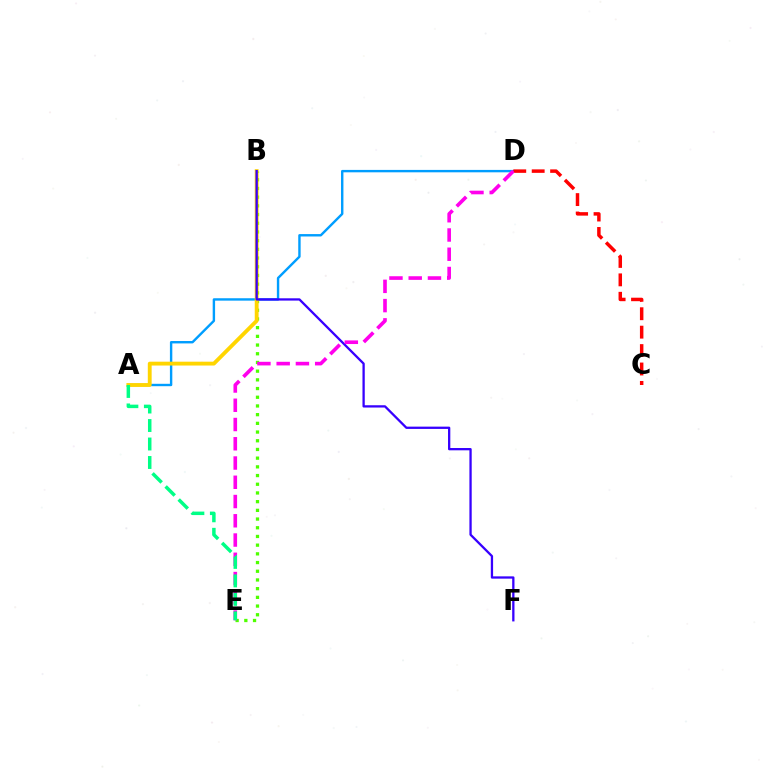{('A', 'D'): [{'color': '#009eff', 'line_style': 'solid', 'thickness': 1.73}], ('B', 'E'): [{'color': '#4fff00', 'line_style': 'dotted', 'thickness': 2.36}], ('C', 'D'): [{'color': '#ff0000', 'line_style': 'dashed', 'thickness': 2.5}], ('A', 'B'): [{'color': '#ffd500', 'line_style': 'solid', 'thickness': 2.77}], ('B', 'F'): [{'color': '#3700ff', 'line_style': 'solid', 'thickness': 1.65}], ('D', 'E'): [{'color': '#ff00ed', 'line_style': 'dashed', 'thickness': 2.62}], ('A', 'E'): [{'color': '#00ff86', 'line_style': 'dashed', 'thickness': 2.51}]}